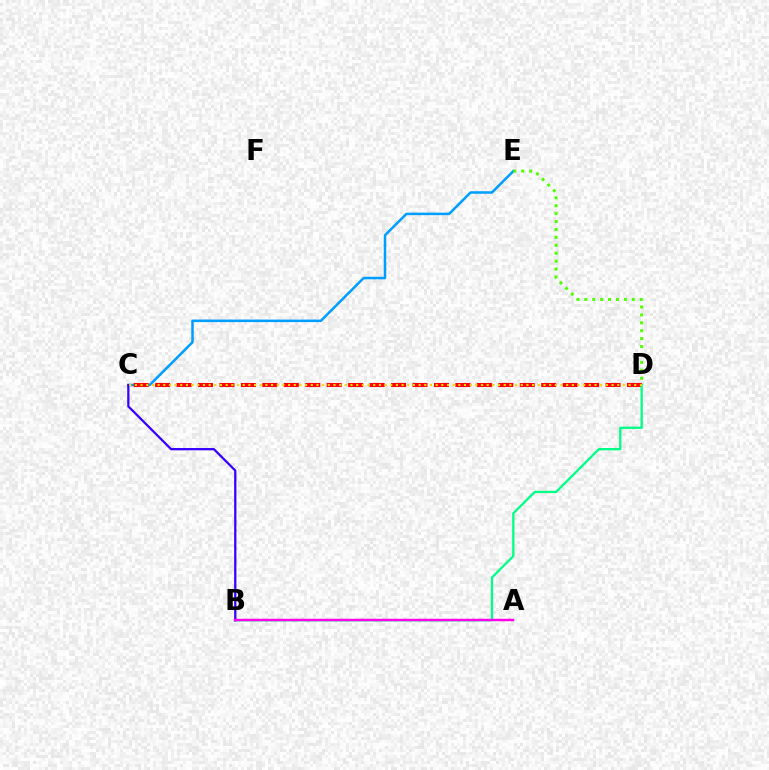{('C', 'E'): [{'color': '#009eff', 'line_style': 'solid', 'thickness': 1.82}], ('C', 'D'): [{'color': '#ff0000', 'line_style': 'dashed', 'thickness': 2.91}, {'color': '#ffd500', 'line_style': 'dotted', 'thickness': 1.54}], ('D', 'E'): [{'color': '#4fff00', 'line_style': 'dotted', 'thickness': 2.15}], ('B', 'D'): [{'color': '#00ff86', 'line_style': 'solid', 'thickness': 1.65}], ('B', 'C'): [{'color': '#3700ff', 'line_style': 'solid', 'thickness': 1.63}], ('A', 'B'): [{'color': '#ff00ed', 'line_style': 'solid', 'thickness': 1.76}]}